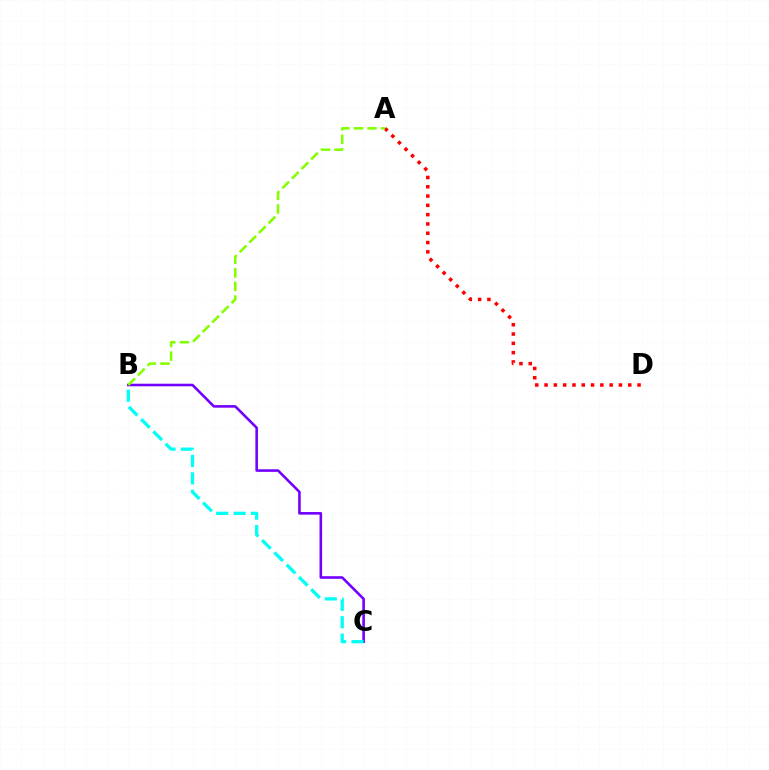{('A', 'D'): [{'color': '#ff0000', 'line_style': 'dotted', 'thickness': 2.53}], ('B', 'C'): [{'color': '#7200ff', 'line_style': 'solid', 'thickness': 1.87}, {'color': '#00fff6', 'line_style': 'dashed', 'thickness': 2.36}], ('A', 'B'): [{'color': '#84ff00', 'line_style': 'dashed', 'thickness': 1.85}]}